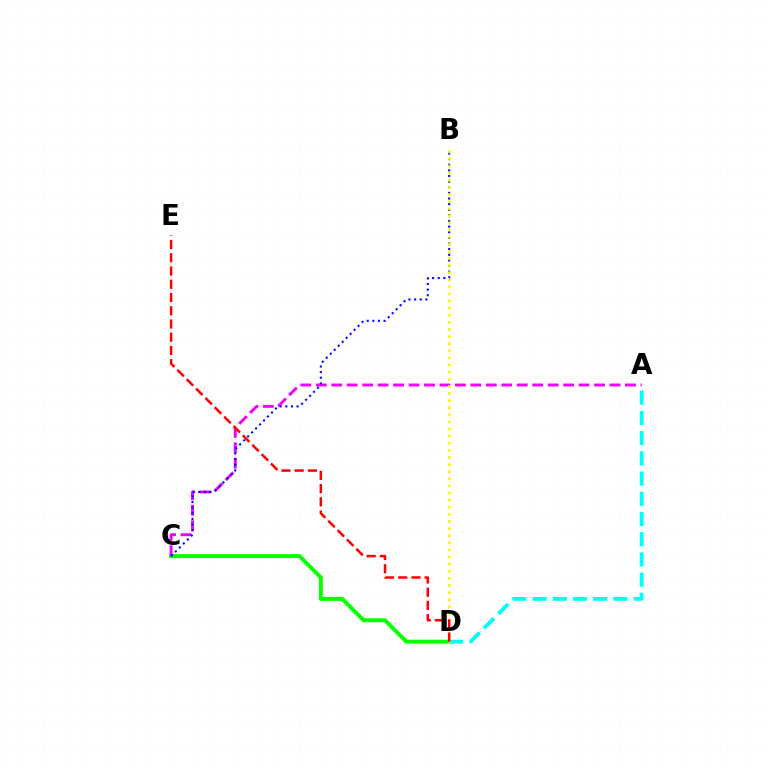{('C', 'D'): [{'color': '#08ff00', 'line_style': 'solid', 'thickness': 2.86}], ('A', 'D'): [{'color': '#00fff6', 'line_style': 'dashed', 'thickness': 2.75}], ('A', 'C'): [{'color': '#ee00ff', 'line_style': 'dashed', 'thickness': 2.1}], ('B', 'C'): [{'color': '#0010ff', 'line_style': 'dotted', 'thickness': 1.53}], ('B', 'D'): [{'color': '#fcf500', 'line_style': 'dotted', 'thickness': 1.93}], ('D', 'E'): [{'color': '#ff0000', 'line_style': 'dashed', 'thickness': 1.8}]}